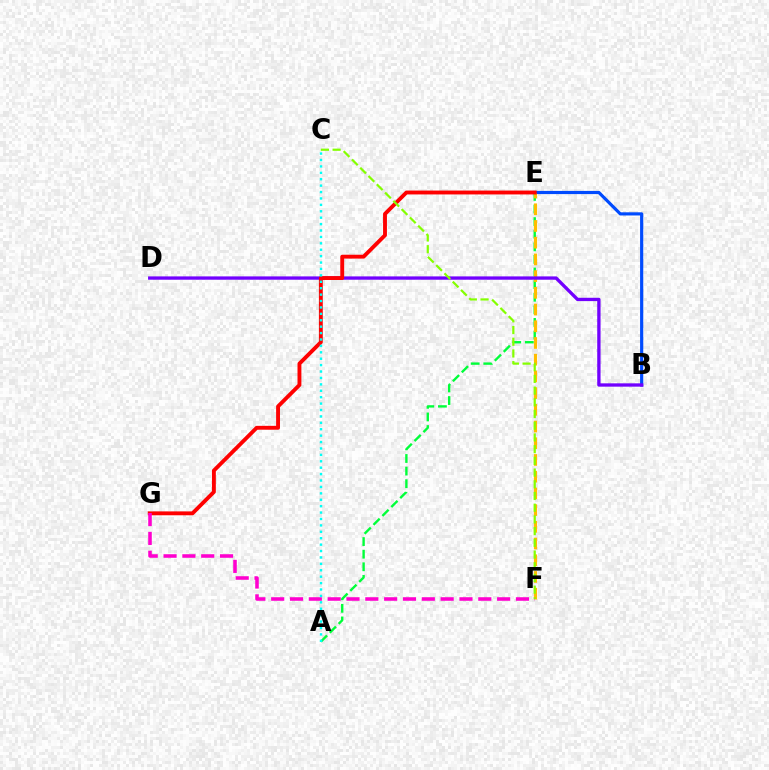{('A', 'E'): [{'color': '#00ff39', 'line_style': 'dashed', 'thickness': 1.71}], ('B', 'E'): [{'color': '#004bff', 'line_style': 'solid', 'thickness': 2.29}], ('E', 'F'): [{'color': '#ffbd00', 'line_style': 'dashed', 'thickness': 2.27}], ('B', 'D'): [{'color': '#7200ff', 'line_style': 'solid', 'thickness': 2.39}], ('E', 'G'): [{'color': '#ff0000', 'line_style': 'solid', 'thickness': 2.79}], ('F', 'G'): [{'color': '#ff00cf', 'line_style': 'dashed', 'thickness': 2.56}], ('A', 'C'): [{'color': '#00fff6', 'line_style': 'dotted', 'thickness': 1.74}], ('C', 'F'): [{'color': '#84ff00', 'line_style': 'dashed', 'thickness': 1.59}]}